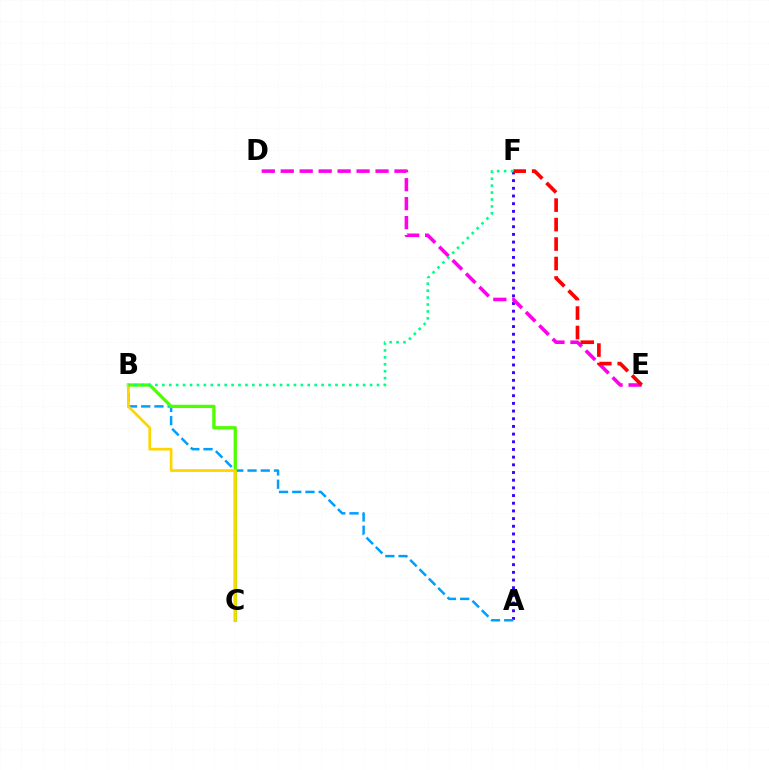{('A', 'F'): [{'color': '#3700ff', 'line_style': 'dotted', 'thickness': 2.09}], ('A', 'B'): [{'color': '#009eff', 'line_style': 'dashed', 'thickness': 1.8}], ('D', 'E'): [{'color': '#ff00ed', 'line_style': 'dashed', 'thickness': 2.58}], ('B', 'C'): [{'color': '#4fff00', 'line_style': 'solid', 'thickness': 2.38}, {'color': '#ffd500', 'line_style': 'solid', 'thickness': 1.95}], ('E', 'F'): [{'color': '#ff0000', 'line_style': 'dashed', 'thickness': 2.64}], ('B', 'F'): [{'color': '#00ff86', 'line_style': 'dotted', 'thickness': 1.88}]}